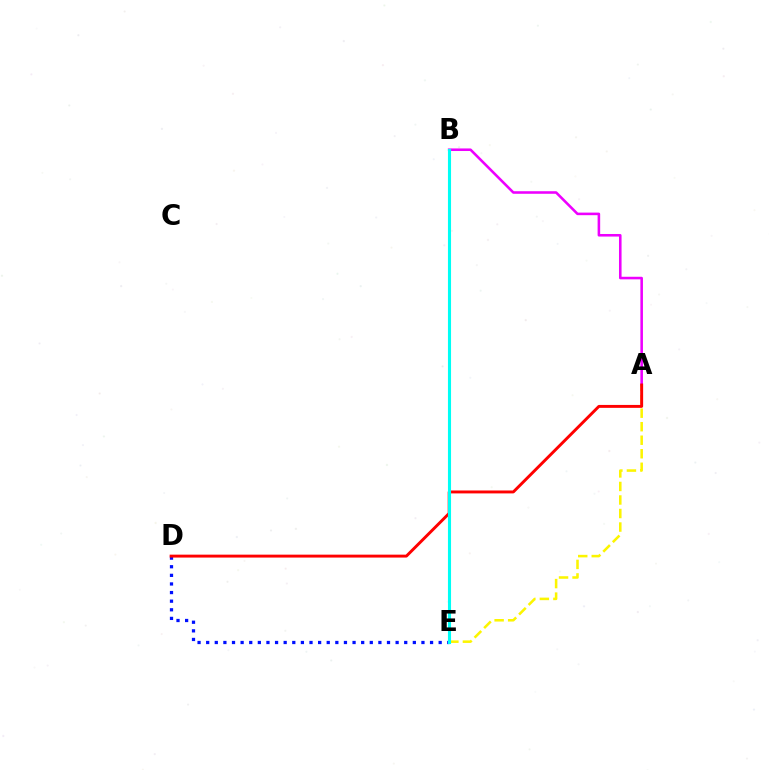{('D', 'E'): [{'color': '#0010ff', 'line_style': 'dotted', 'thickness': 2.34}], ('B', 'E'): [{'color': '#08ff00', 'line_style': 'solid', 'thickness': 1.82}, {'color': '#00fff6', 'line_style': 'solid', 'thickness': 2.23}], ('A', 'B'): [{'color': '#ee00ff', 'line_style': 'solid', 'thickness': 1.85}], ('A', 'E'): [{'color': '#fcf500', 'line_style': 'dashed', 'thickness': 1.84}], ('A', 'D'): [{'color': '#ff0000', 'line_style': 'solid', 'thickness': 2.1}]}